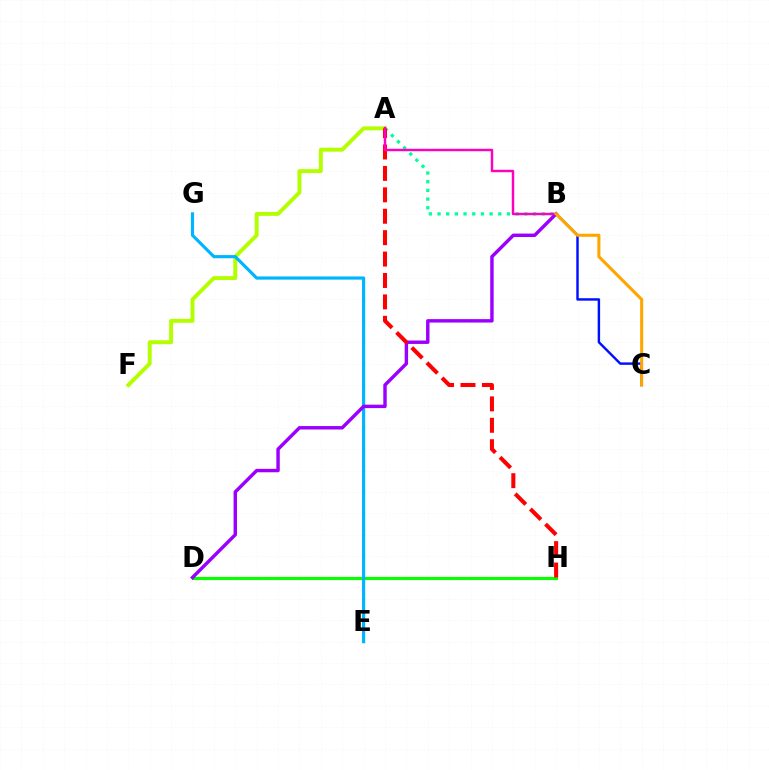{('D', 'H'): [{'color': '#08ff00', 'line_style': 'solid', 'thickness': 2.25}], ('A', 'B'): [{'color': '#00ff9d', 'line_style': 'dotted', 'thickness': 2.36}, {'color': '#ff00bd', 'line_style': 'solid', 'thickness': 1.75}], ('A', 'F'): [{'color': '#b3ff00', 'line_style': 'solid', 'thickness': 2.83}], ('E', 'G'): [{'color': '#00b5ff', 'line_style': 'solid', 'thickness': 2.28}], ('B', 'D'): [{'color': '#9b00ff', 'line_style': 'solid', 'thickness': 2.47}], ('A', 'H'): [{'color': '#ff0000', 'line_style': 'dashed', 'thickness': 2.91}], ('B', 'C'): [{'color': '#0010ff', 'line_style': 'solid', 'thickness': 1.76}, {'color': '#ffa500', 'line_style': 'solid', 'thickness': 2.2}]}